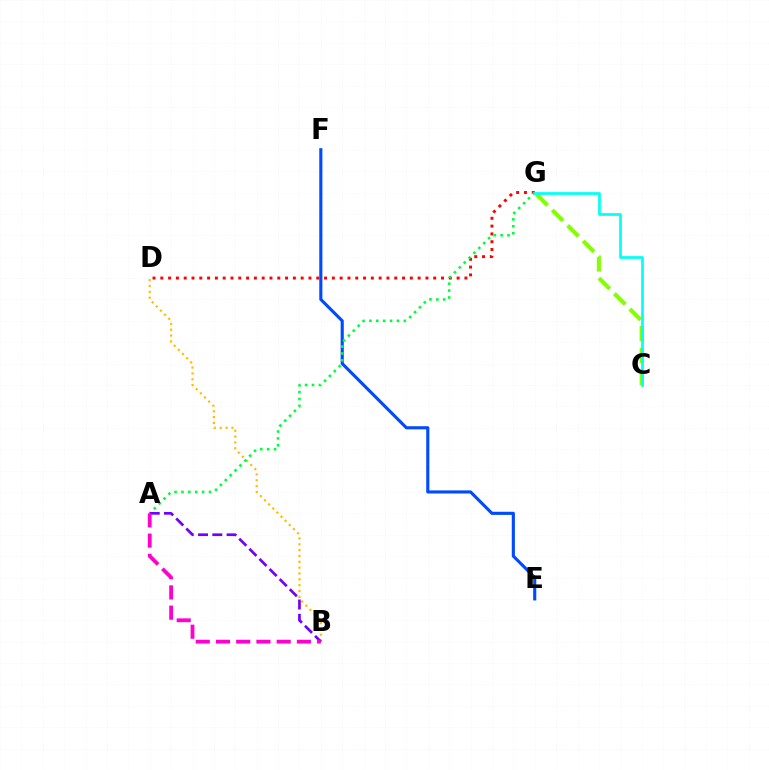{('C', 'G'): [{'color': '#84ff00', 'line_style': 'dashed', 'thickness': 2.97}, {'color': '#00fff6', 'line_style': 'solid', 'thickness': 1.95}], ('E', 'F'): [{'color': '#004bff', 'line_style': 'solid', 'thickness': 2.24}], ('B', 'D'): [{'color': '#ffbd00', 'line_style': 'dotted', 'thickness': 1.59}], ('D', 'G'): [{'color': '#ff0000', 'line_style': 'dotted', 'thickness': 2.12}], ('A', 'G'): [{'color': '#00ff39', 'line_style': 'dotted', 'thickness': 1.87}], ('A', 'B'): [{'color': '#7200ff', 'line_style': 'dashed', 'thickness': 1.94}, {'color': '#ff00cf', 'line_style': 'dashed', 'thickness': 2.75}]}